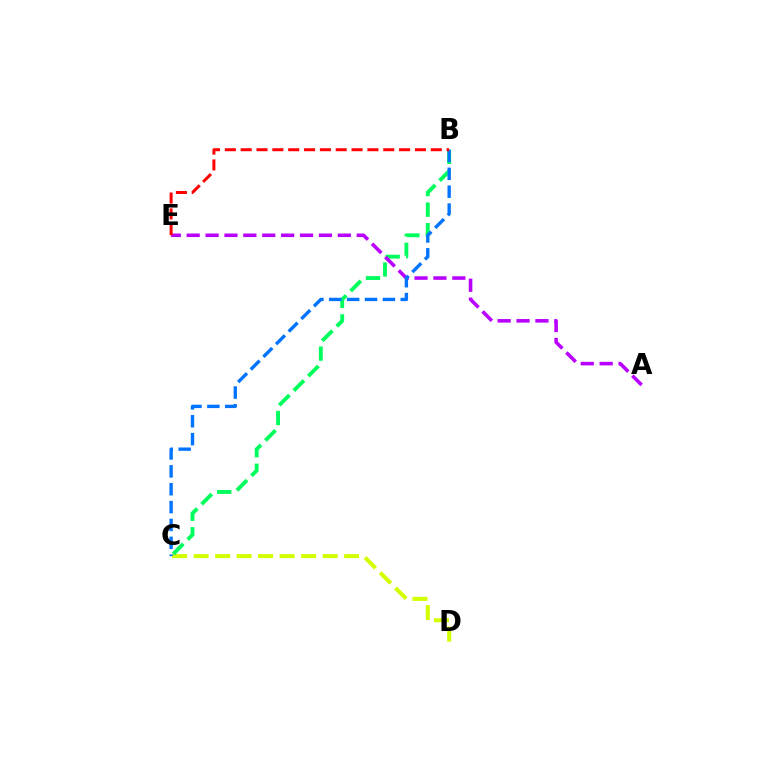{('C', 'D'): [{'color': '#d1ff00', 'line_style': 'dashed', 'thickness': 2.92}], ('B', 'C'): [{'color': '#00ff5c', 'line_style': 'dashed', 'thickness': 2.79}, {'color': '#0074ff', 'line_style': 'dashed', 'thickness': 2.43}], ('A', 'E'): [{'color': '#b900ff', 'line_style': 'dashed', 'thickness': 2.57}], ('B', 'E'): [{'color': '#ff0000', 'line_style': 'dashed', 'thickness': 2.15}]}